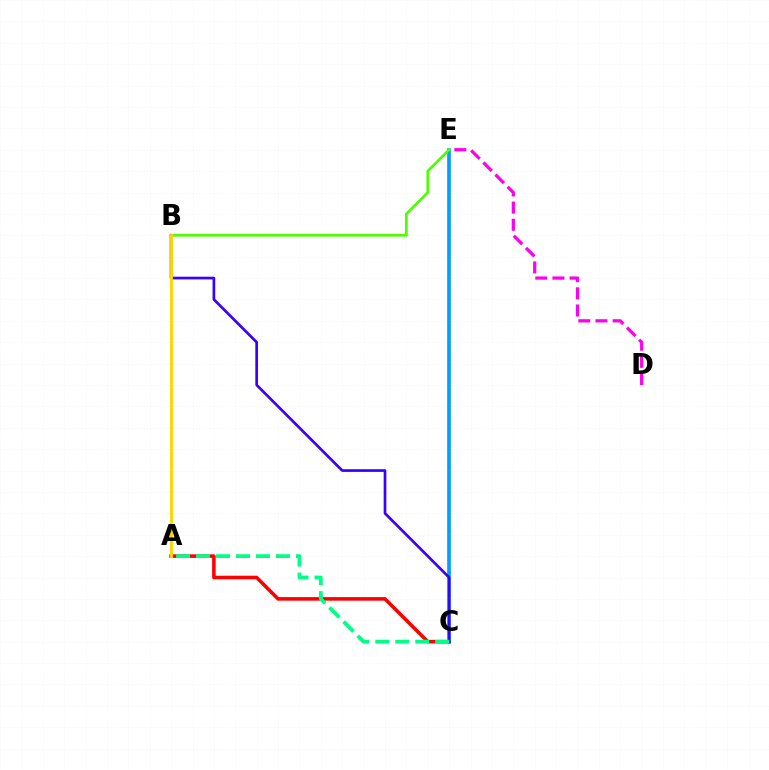{('D', 'E'): [{'color': '#ff00ed', 'line_style': 'dashed', 'thickness': 2.33}], ('A', 'C'): [{'color': '#ff0000', 'line_style': 'solid', 'thickness': 2.57}, {'color': '#00ff86', 'line_style': 'dashed', 'thickness': 2.71}], ('C', 'E'): [{'color': '#009eff', 'line_style': 'solid', 'thickness': 2.63}], ('B', 'E'): [{'color': '#4fff00', 'line_style': 'solid', 'thickness': 1.96}], ('B', 'C'): [{'color': '#3700ff', 'line_style': 'solid', 'thickness': 1.94}], ('A', 'B'): [{'color': '#ffd500', 'line_style': 'solid', 'thickness': 2.09}]}